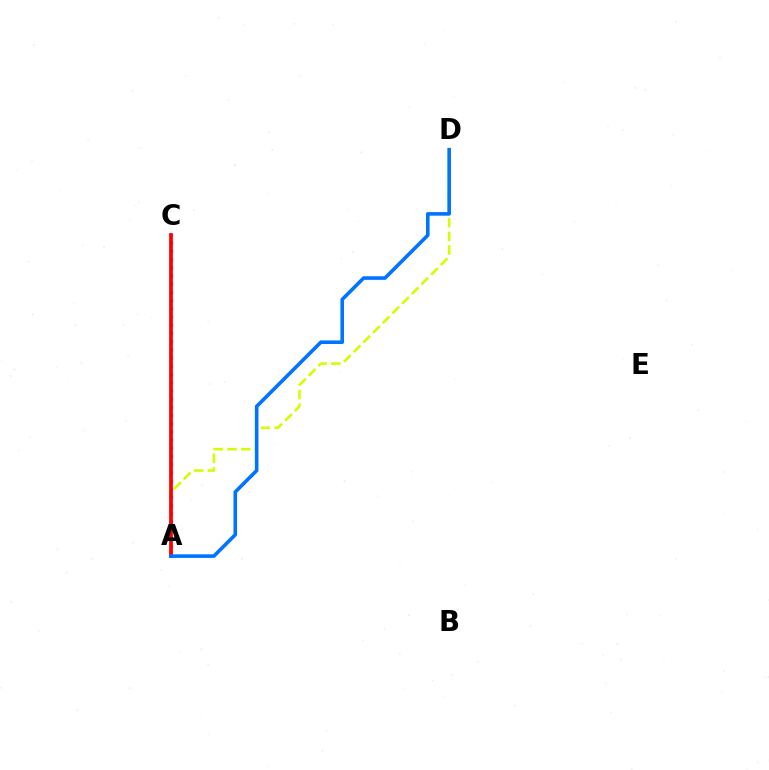{('A', 'D'): [{'color': '#d1ff00', 'line_style': 'dashed', 'thickness': 1.86}, {'color': '#0074ff', 'line_style': 'solid', 'thickness': 2.59}], ('A', 'C'): [{'color': '#b900ff', 'line_style': 'dotted', 'thickness': 2.23}, {'color': '#00ff5c', 'line_style': 'dotted', 'thickness': 1.55}, {'color': '#ff0000', 'line_style': 'solid', 'thickness': 2.69}]}